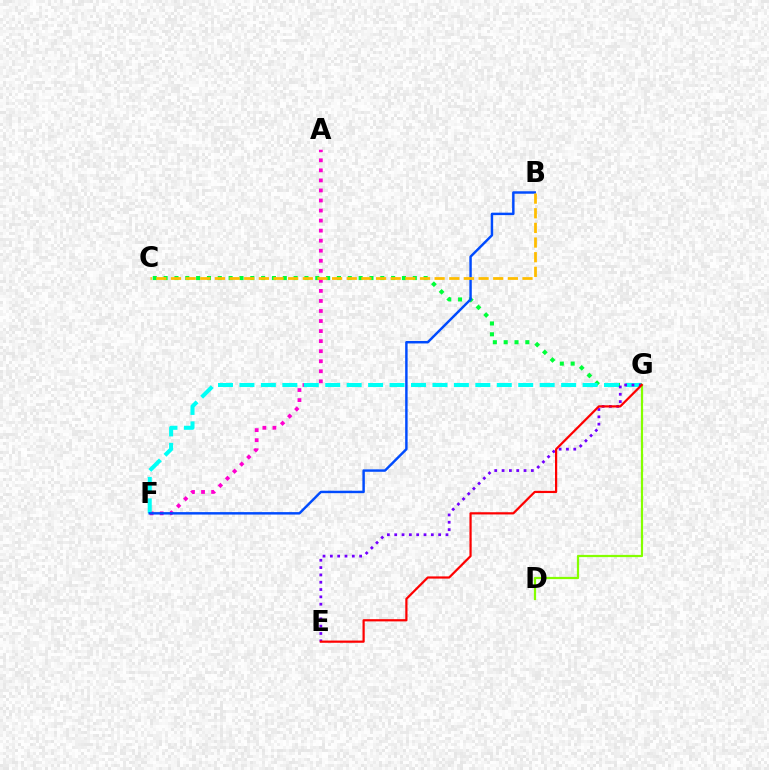{('A', 'F'): [{'color': '#ff00cf', 'line_style': 'dotted', 'thickness': 2.73}], ('C', 'G'): [{'color': '#00ff39', 'line_style': 'dotted', 'thickness': 2.94}], ('F', 'G'): [{'color': '#00fff6', 'line_style': 'dashed', 'thickness': 2.91}], ('E', 'G'): [{'color': '#7200ff', 'line_style': 'dotted', 'thickness': 1.99}, {'color': '#ff0000', 'line_style': 'solid', 'thickness': 1.59}], ('D', 'G'): [{'color': '#84ff00', 'line_style': 'solid', 'thickness': 1.6}], ('B', 'F'): [{'color': '#004bff', 'line_style': 'solid', 'thickness': 1.76}], ('B', 'C'): [{'color': '#ffbd00', 'line_style': 'dashed', 'thickness': 1.99}]}